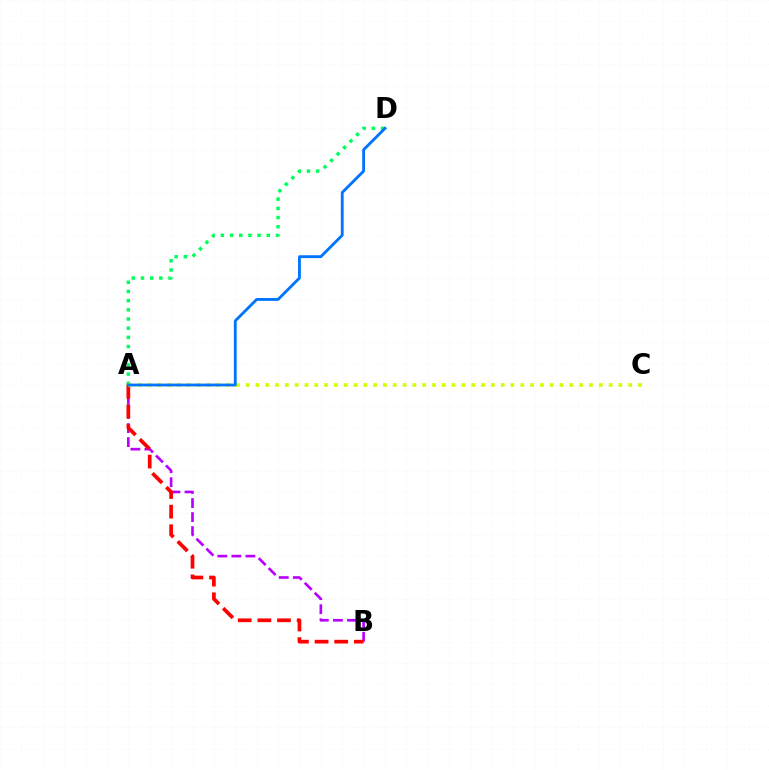{('A', 'D'): [{'color': '#00ff5c', 'line_style': 'dotted', 'thickness': 2.49}, {'color': '#0074ff', 'line_style': 'solid', 'thickness': 2.04}], ('A', 'B'): [{'color': '#b900ff', 'line_style': 'dashed', 'thickness': 1.91}, {'color': '#ff0000', 'line_style': 'dashed', 'thickness': 2.67}], ('A', 'C'): [{'color': '#d1ff00', 'line_style': 'dotted', 'thickness': 2.67}]}